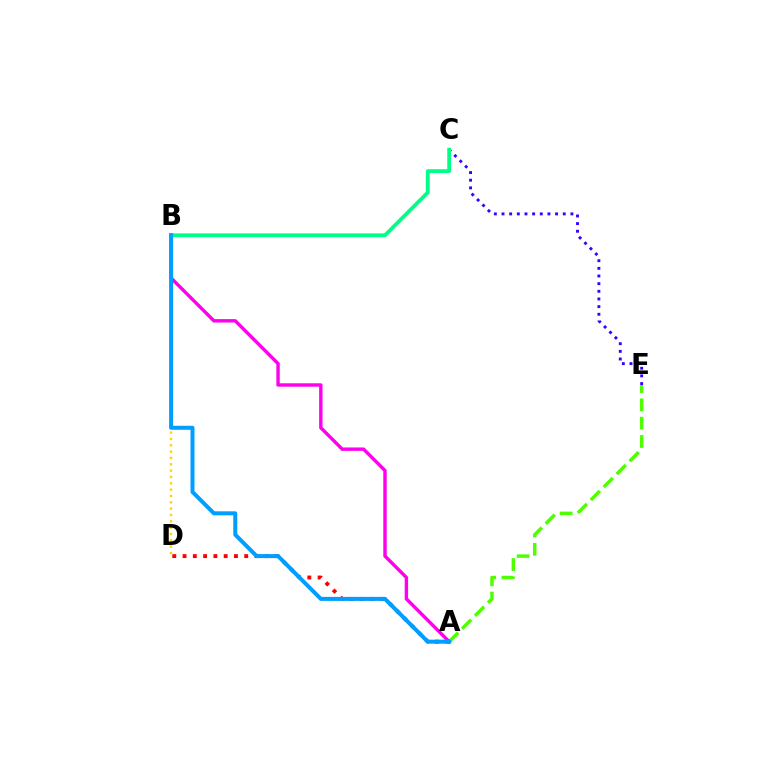{('A', 'E'): [{'color': '#4fff00', 'line_style': 'dashed', 'thickness': 2.49}], ('B', 'D'): [{'color': '#ffd500', 'line_style': 'dotted', 'thickness': 1.72}], ('C', 'E'): [{'color': '#3700ff', 'line_style': 'dotted', 'thickness': 2.08}], ('A', 'D'): [{'color': '#ff0000', 'line_style': 'dotted', 'thickness': 2.79}], ('A', 'B'): [{'color': '#ff00ed', 'line_style': 'solid', 'thickness': 2.46}, {'color': '#009eff', 'line_style': 'solid', 'thickness': 2.89}], ('B', 'C'): [{'color': '#00ff86', 'line_style': 'solid', 'thickness': 2.75}]}